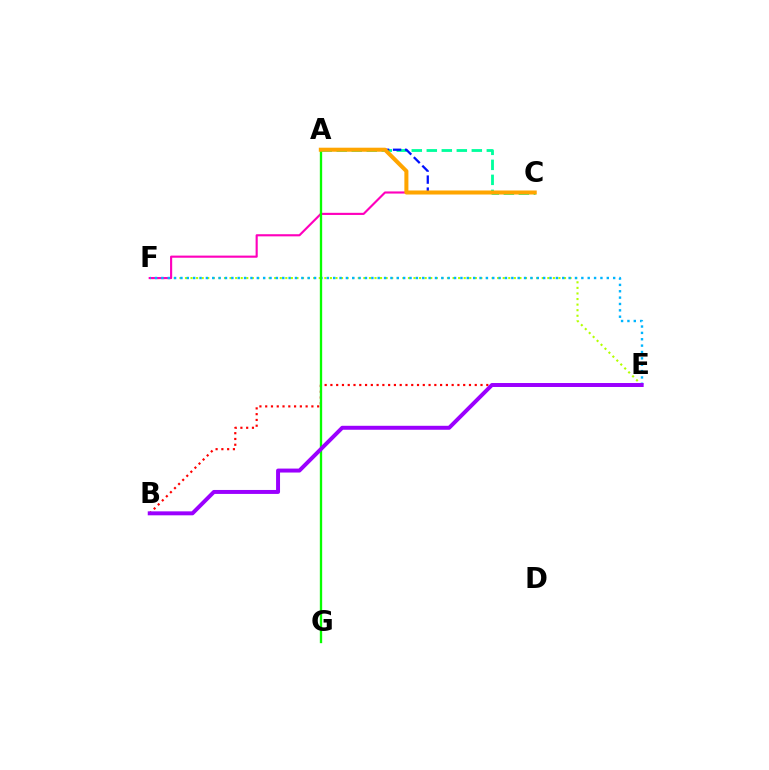{('A', 'C'): [{'color': '#00ff9d', 'line_style': 'dashed', 'thickness': 2.04}, {'color': '#0010ff', 'line_style': 'dashed', 'thickness': 1.63}, {'color': '#ffa500', 'line_style': 'solid', 'thickness': 2.91}], ('E', 'F'): [{'color': '#b3ff00', 'line_style': 'dotted', 'thickness': 1.51}, {'color': '#00b5ff', 'line_style': 'dotted', 'thickness': 1.73}], ('C', 'F'): [{'color': '#ff00bd', 'line_style': 'solid', 'thickness': 1.54}], ('B', 'E'): [{'color': '#ff0000', 'line_style': 'dotted', 'thickness': 1.57}, {'color': '#9b00ff', 'line_style': 'solid', 'thickness': 2.85}], ('A', 'G'): [{'color': '#08ff00', 'line_style': 'solid', 'thickness': 1.68}]}